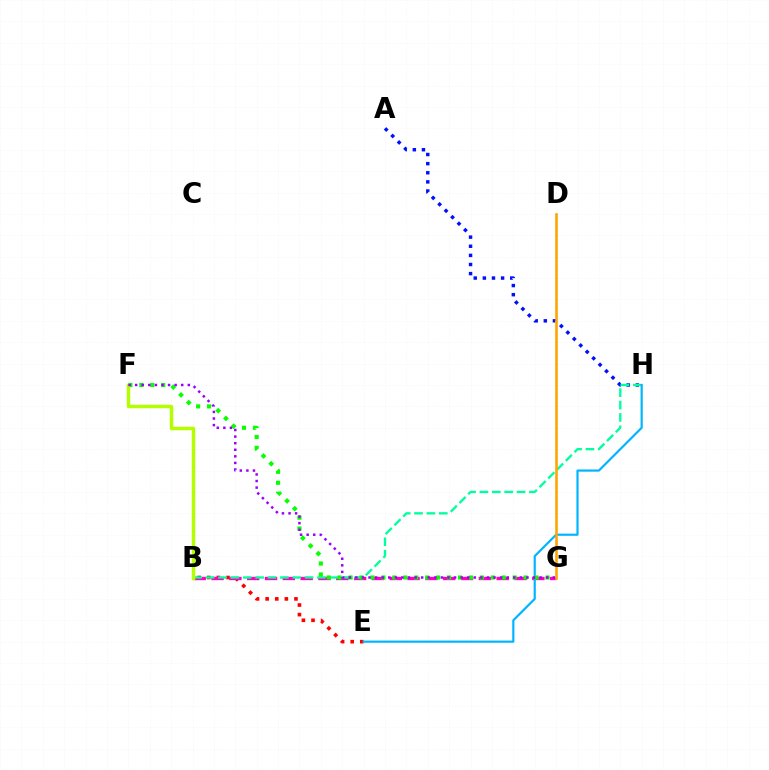{('B', 'E'): [{'color': '#ff0000', 'line_style': 'dotted', 'thickness': 2.61}], ('B', 'G'): [{'color': '#ff00bd', 'line_style': 'dashed', 'thickness': 2.42}], ('A', 'H'): [{'color': '#0010ff', 'line_style': 'dotted', 'thickness': 2.48}], ('B', 'H'): [{'color': '#00ff9d', 'line_style': 'dashed', 'thickness': 1.68}], ('E', 'H'): [{'color': '#00b5ff', 'line_style': 'solid', 'thickness': 1.57}], ('F', 'G'): [{'color': '#08ff00', 'line_style': 'dotted', 'thickness': 2.97}, {'color': '#9b00ff', 'line_style': 'dotted', 'thickness': 1.79}], ('D', 'G'): [{'color': '#ffa500', 'line_style': 'solid', 'thickness': 1.88}], ('B', 'F'): [{'color': '#b3ff00', 'line_style': 'solid', 'thickness': 2.49}]}